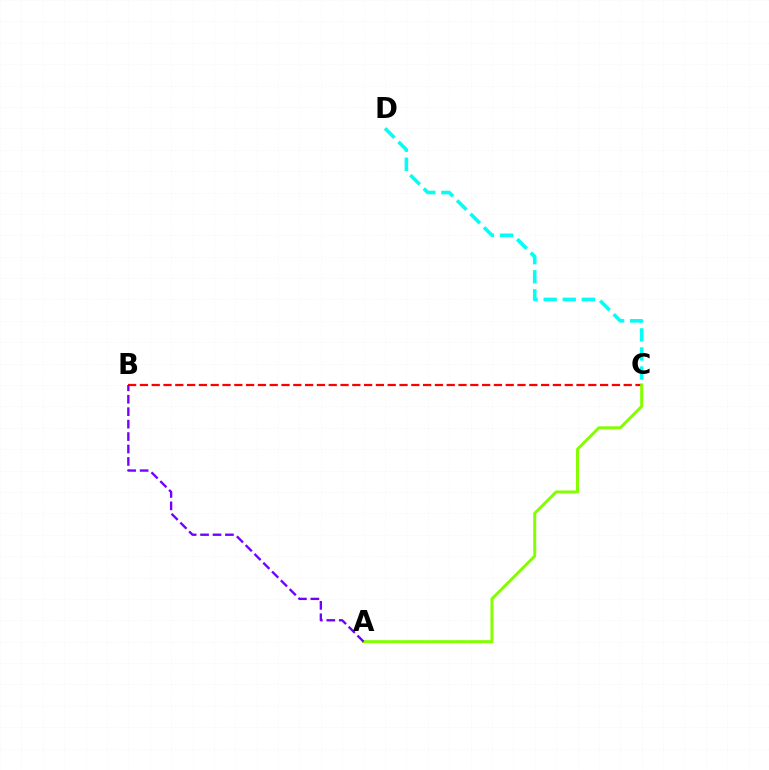{('B', 'C'): [{'color': '#ff0000', 'line_style': 'dashed', 'thickness': 1.6}], ('A', 'C'): [{'color': '#84ff00', 'line_style': 'solid', 'thickness': 2.14}], ('A', 'B'): [{'color': '#7200ff', 'line_style': 'dashed', 'thickness': 1.69}], ('C', 'D'): [{'color': '#00fff6', 'line_style': 'dashed', 'thickness': 2.59}]}